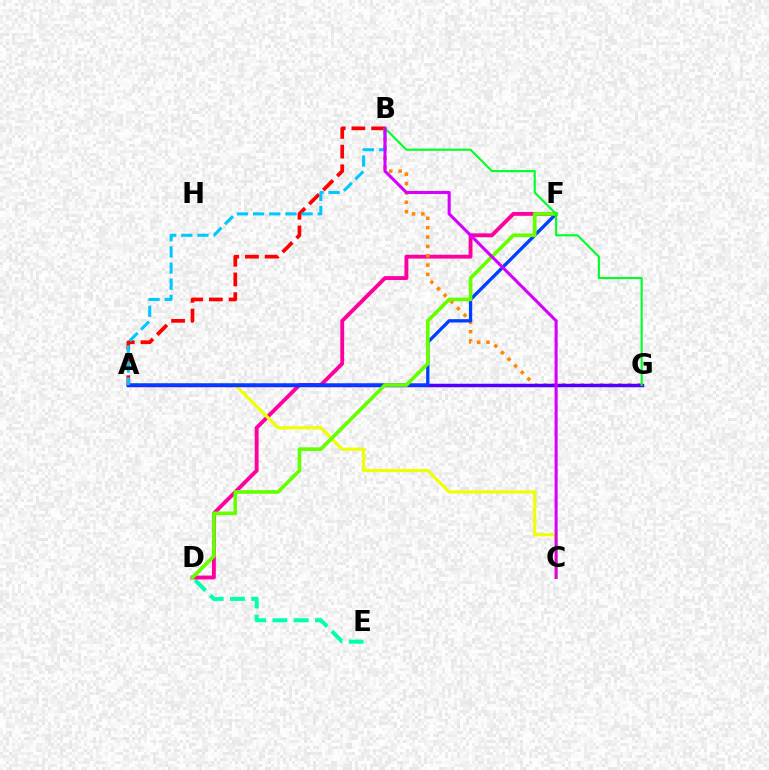{('D', 'E'): [{'color': '#00ffaf', 'line_style': 'dashed', 'thickness': 2.89}], ('D', 'F'): [{'color': '#ff00a0', 'line_style': 'solid', 'thickness': 2.79}, {'color': '#66ff00', 'line_style': 'solid', 'thickness': 2.64}], ('A', 'B'): [{'color': '#ff0000', 'line_style': 'dashed', 'thickness': 2.68}, {'color': '#00c7ff', 'line_style': 'dashed', 'thickness': 2.19}], ('B', 'G'): [{'color': '#ff8800', 'line_style': 'dotted', 'thickness': 2.54}, {'color': '#00ff27', 'line_style': 'solid', 'thickness': 1.52}], ('A', 'C'): [{'color': '#eeff00', 'line_style': 'solid', 'thickness': 2.28}], ('A', 'G'): [{'color': '#4f00ff', 'line_style': 'solid', 'thickness': 2.49}], ('A', 'F'): [{'color': '#003fff', 'line_style': 'solid', 'thickness': 2.38}], ('B', 'C'): [{'color': '#d600ff', 'line_style': 'solid', 'thickness': 2.21}]}